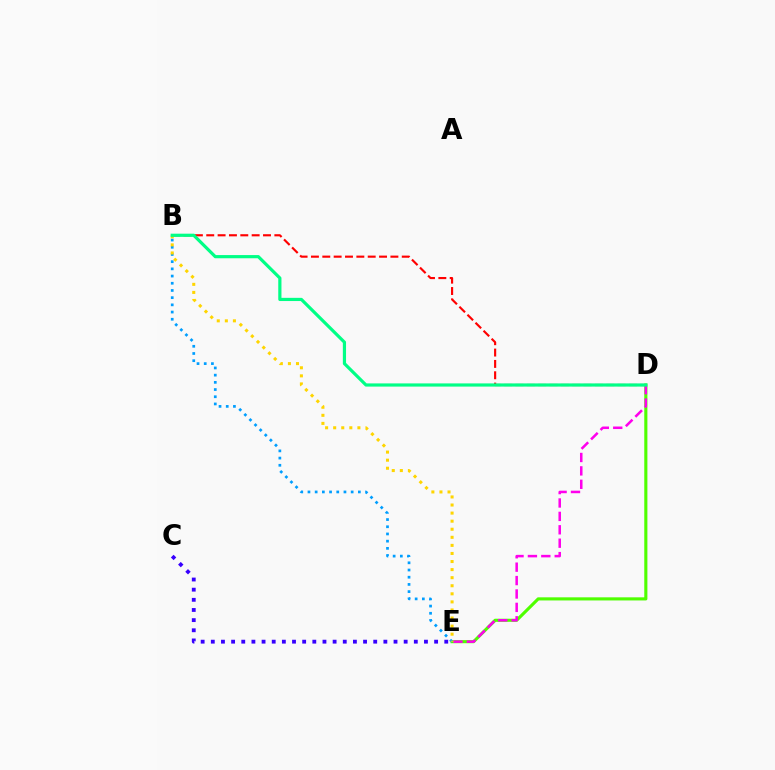{('D', 'E'): [{'color': '#4fff00', 'line_style': 'solid', 'thickness': 2.25}, {'color': '#ff00ed', 'line_style': 'dashed', 'thickness': 1.82}], ('C', 'E'): [{'color': '#3700ff', 'line_style': 'dotted', 'thickness': 2.76}], ('B', 'E'): [{'color': '#009eff', 'line_style': 'dotted', 'thickness': 1.96}, {'color': '#ffd500', 'line_style': 'dotted', 'thickness': 2.19}], ('B', 'D'): [{'color': '#ff0000', 'line_style': 'dashed', 'thickness': 1.54}, {'color': '#00ff86', 'line_style': 'solid', 'thickness': 2.3}]}